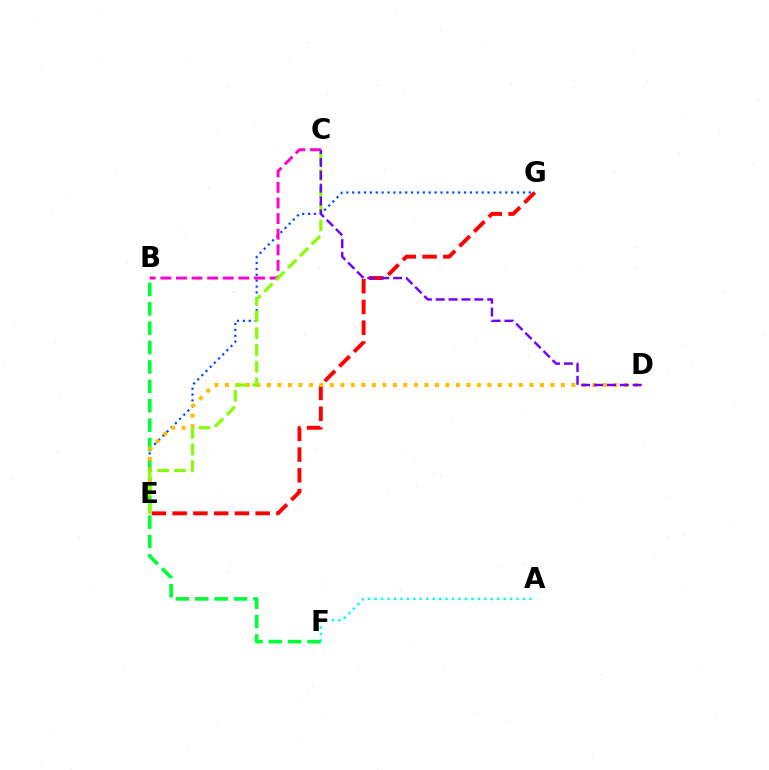{('E', 'G'): [{'color': '#ff0000', 'line_style': 'dashed', 'thickness': 2.82}, {'color': '#004bff', 'line_style': 'dotted', 'thickness': 1.6}], ('B', 'C'): [{'color': '#ff00cf', 'line_style': 'dashed', 'thickness': 2.12}], ('B', 'F'): [{'color': '#00ff39', 'line_style': 'dashed', 'thickness': 2.63}], ('D', 'E'): [{'color': '#ffbd00', 'line_style': 'dotted', 'thickness': 2.85}], ('C', 'E'): [{'color': '#84ff00', 'line_style': 'dashed', 'thickness': 2.28}], ('A', 'F'): [{'color': '#00fff6', 'line_style': 'dotted', 'thickness': 1.75}], ('C', 'D'): [{'color': '#7200ff', 'line_style': 'dashed', 'thickness': 1.75}]}